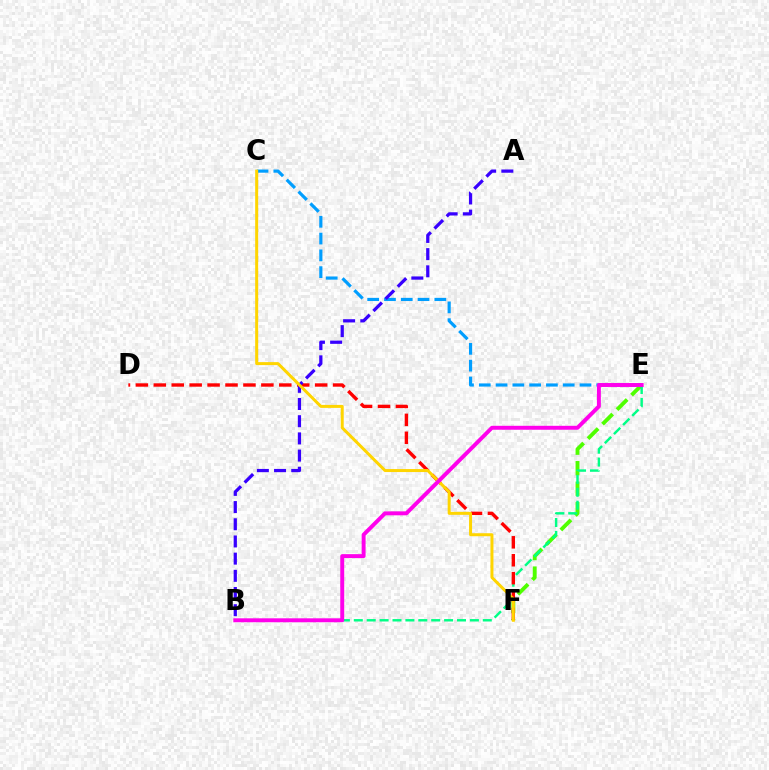{('E', 'F'): [{'color': '#4fff00', 'line_style': 'dashed', 'thickness': 2.79}], ('B', 'E'): [{'color': '#00ff86', 'line_style': 'dashed', 'thickness': 1.75}, {'color': '#ff00ed', 'line_style': 'solid', 'thickness': 2.83}], ('C', 'E'): [{'color': '#009eff', 'line_style': 'dashed', 'thickness': 2.28}], ('D', 'F'): [{'color': '#ff0000', 'line_style': 'dashed', 'thickness': 2.44}], ('A', 'B'): [{'color': '#3700ff', 'line_style': 'dashed', 'thickness': 2.34}], ('C', 'F'): [{'color': '#ffd500', 'line_style': 'solid', 'thickness': 2.15}]}